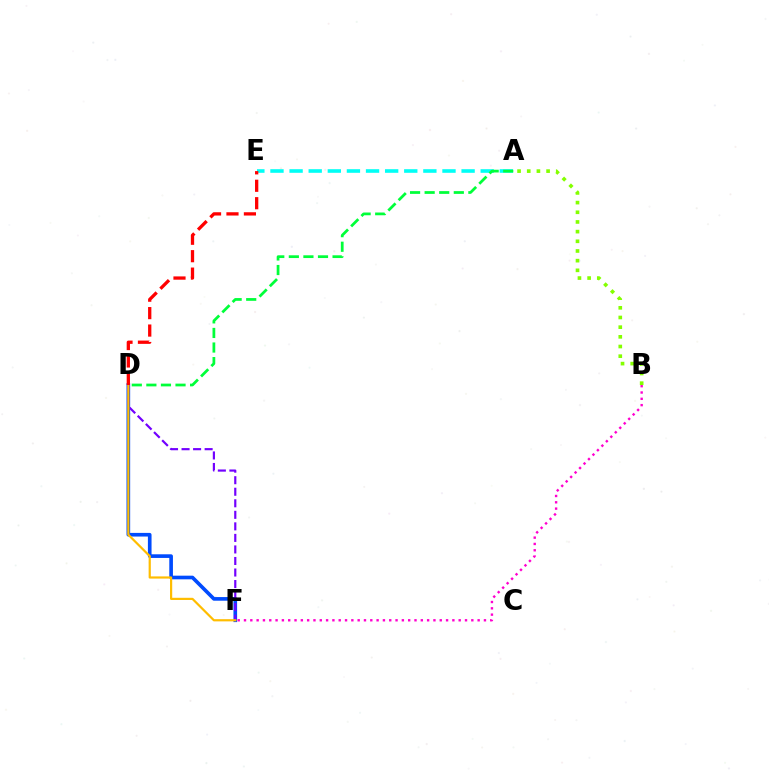{('D', 'F'): [{'color': '#004bff', 'line_style': 'solid', 'thickness': 2.63}, {'color': '#7200ff', 'line_style': 'dashed', 'thickness': 1.57}, {'color': '#ffbd00', 'line_style': 'solid', 'thickness': 1.58}], ('A', 'E'): [{'color': '#00fff6', 'line_style': 'dashed', 'thickness': 2.6}], ('A', 'B'): [{'color': '#84ff00', 'line_style': 'dotted', 'thickness': 2.63}], ('D', 'E'): [{'color': '#ff0000', 'line_style': 'dashed', 'thickness': 2.37}], ('B', 'F'): [{'color': '#ff00cf', 'line_style': 'dotted', 'thickness': 1.72}], ('A', 'D'): [{'color': '#00ff39', 'line_style': 'dashed', 'thickness': 1.98}]}